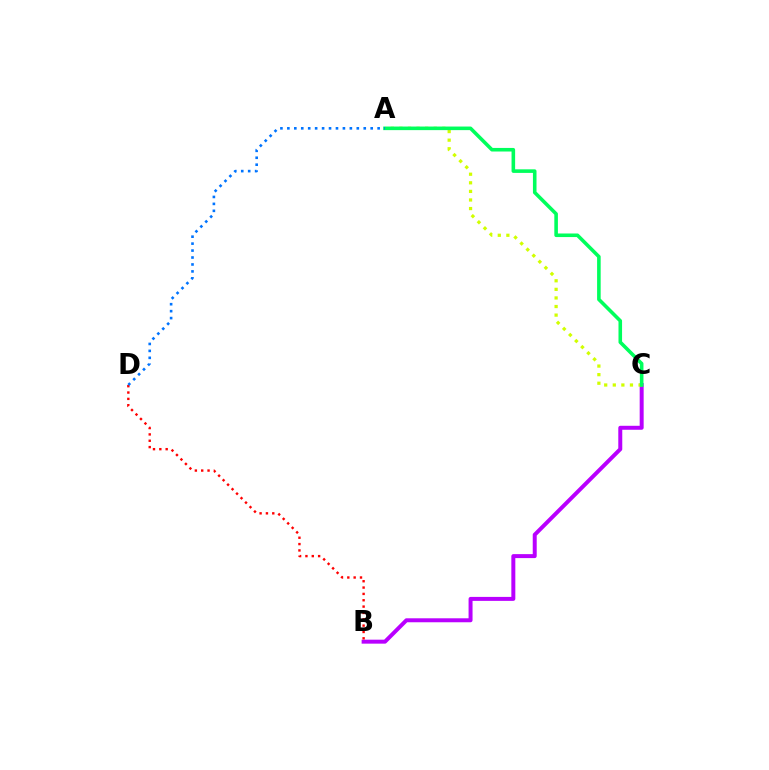{('B', 'C'): [{'color': '#b900ff', 'line_style': 'solid', 'thickness': 2.86}], ('B', 'D'): [{'color': '#ff0000', 'line_style': 'dotted', 'thickness': 1.72}], ('A', 'C'): [{'color': '#d1ff00', 'line_style': 'dotted', 'thickness': 2.33}, {'color': '#00ff5c', 'line_style': 'solid', 'thickness': 2.58}], ('A', 'D'): [{'color': '#0074ff', 'line_style': 'dotted', 'thickness': 1.89}]}